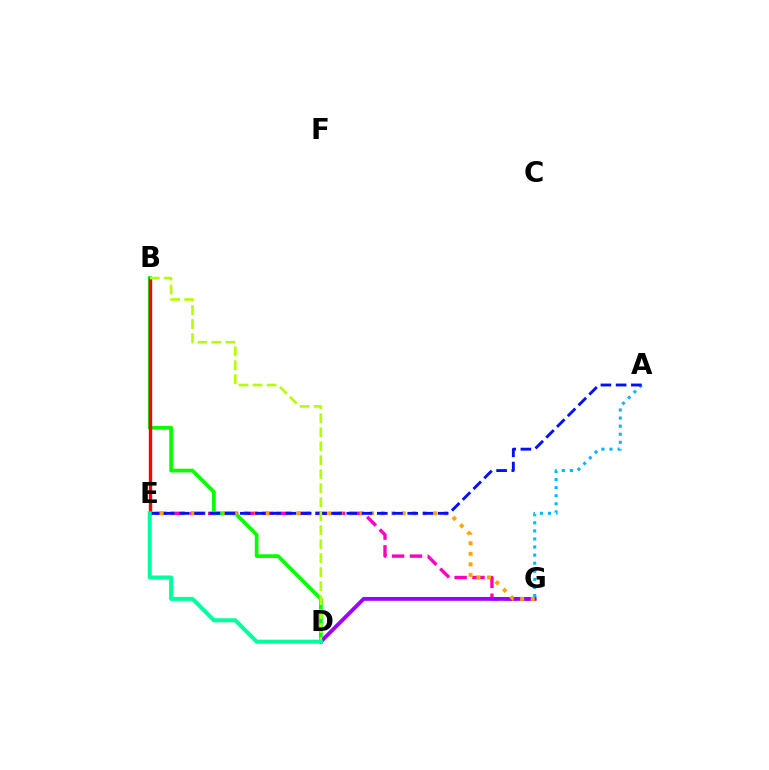{('E', 'G'): [{'color': '#ff00bd', 'line_style': 'dashed', 'thickness': 2.42}, {'color': '#ffa500', 'line_style': 'dotted', 'thickness': 2.86}], ('B', 'D'): [{'color': '#08ff00', 'line_style': 'solid', 'thickness': 2.67}, {'color': '#b3ff00', 'line_style': 'dashed', 'thickness': 1.9}], ('D', 'G'): [{'color': '#9b00ff', 'line_style': 'solid', 'thickness': 2.75}], ('B', 'E'): [{'color': '#ff0000', 'line_style': 'solid', 'thickness': 2.42}], ('A', 'G'): [{'color': '#00b5ff', 'line_style': 'dotted', 'thickness': 2.2}], ('A', 'E'): [{'color': '#0010ff', 'line_style': 'dashed', 'thickness': 2.07}], ('D', 'E'): [{'color': '#00ff9d', 'line_style': 'solid', 'thickness': 2.88}]}